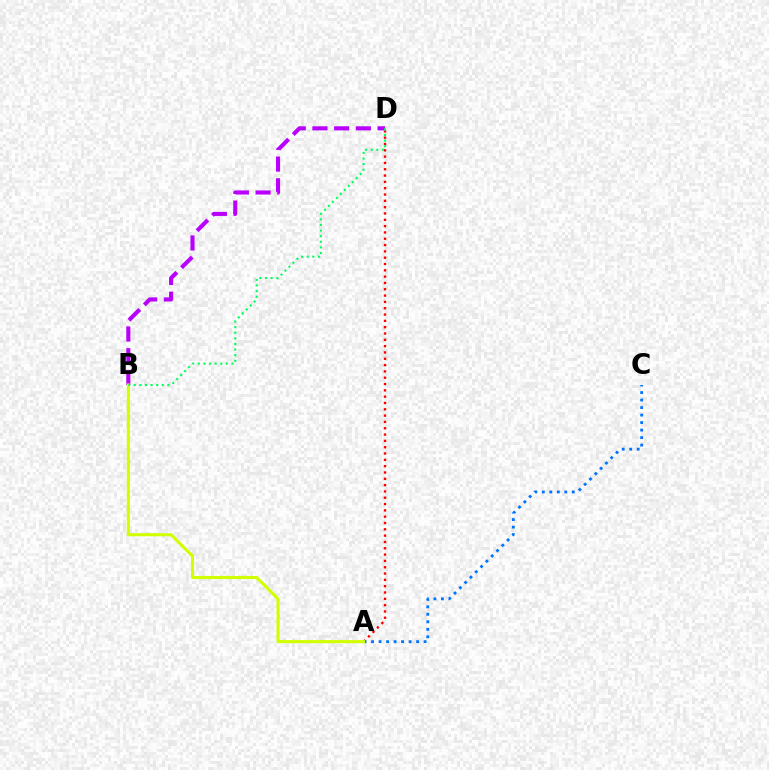{('A', 'D'): [{'color': '#ff0000', 'line_style': 'dotted', 'thickness': 1.72}], ('A', 'C'): [{'color': '#0074ff', 'line_style': 'dotted', 'thickness': 2.04}], ('B', 'D'): [{'color': '#b900ff', 'line_style': 'dashed', 'thickness': 2.95}, {'color': '#00ff5c', 'line_style': 'dotted', 'thickness': 1.52}], ('A', 'B'): [{'color': '#d1ff00', 'line_style': 'solid', 'thickness': 2.23}]}